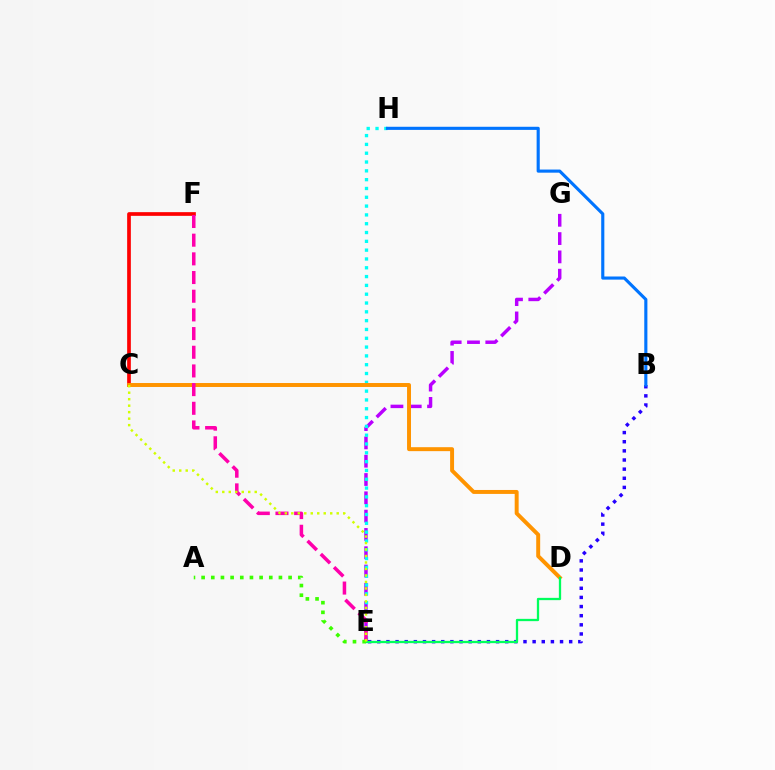{('C', 'F'): [{'color': '#ff0000', 'line_style': 'solid', 'thickness': 2.66}], ('E', 'G'): [{'color': '#b900ff', 'line_style': 'dashed', 'thickness': 2.49}], ('E', 'H'): [{'color': '#00fff6', 'line_style': 'dotted', 'thickness': 2.39}], ('C', 'D'): [{'color': '#ff9400', 'line_style': 'solid', 'thickness': 2.84}], ('B', 'E'): [{'color': '#2500ff', 'line_style': 'dotted', 'thickness': 2.48}], ('E', 'F'): [{'color': '#ff00ac', 'line_style': 'dashed', 'thickness': 2.54}], ('D', 'E'): [{'color': '#00ff5c', 'line_style': 'solid', 'thickness': 1.65}], ('A', 'E'): [{'color': '#3dff00', 'line_style': 'dotted', 'thickness': 2.63}], ('B', 'H'): [{'color': '#0074ff', 'line_style': 'solid', 'thickness': 2.25}], ('C', 'E'): [{'color': '#d1ff00', 'line_style': 'dotted', 'thickness': 1.76}]}